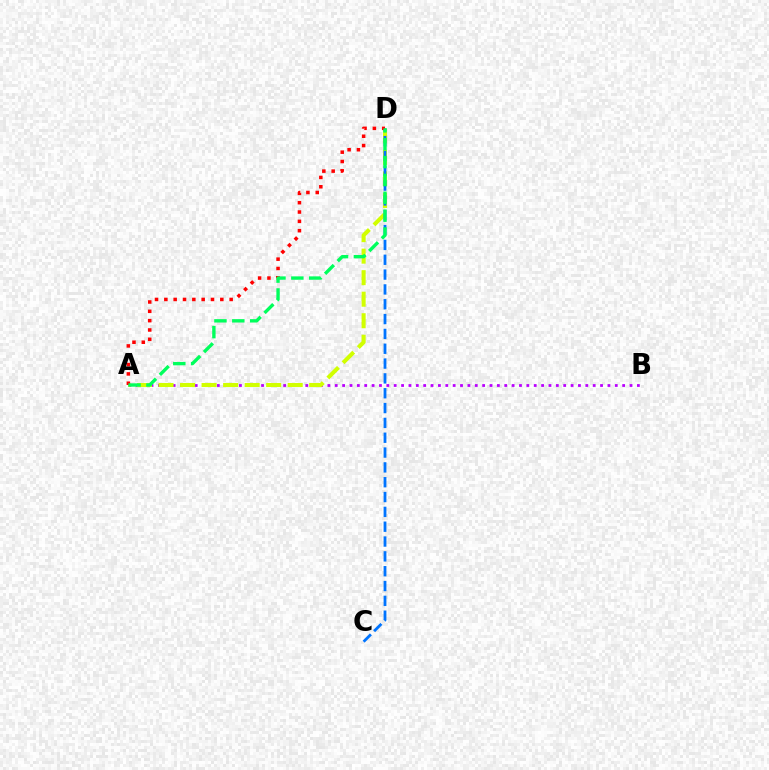{('A', 'B'): [{'color': '#b900ff', 'line_style': 'dotted', 'thickness': 2.0}], ('A', 'D'): [{'color': '#d1ff00', 'line_style': 'dashed', 'thickness': 2.92}, {'color': '#ff0000', 'line_style': 'dotted', 'thickness': 2.54}, {'color': '#00ff5c', 'line_style': 'dashed', 'thickness': 2.43}], ('C', 'D'): [{'color': '#0074ff', 'line_style': 'dashed', 'thickness': 2.01}]}